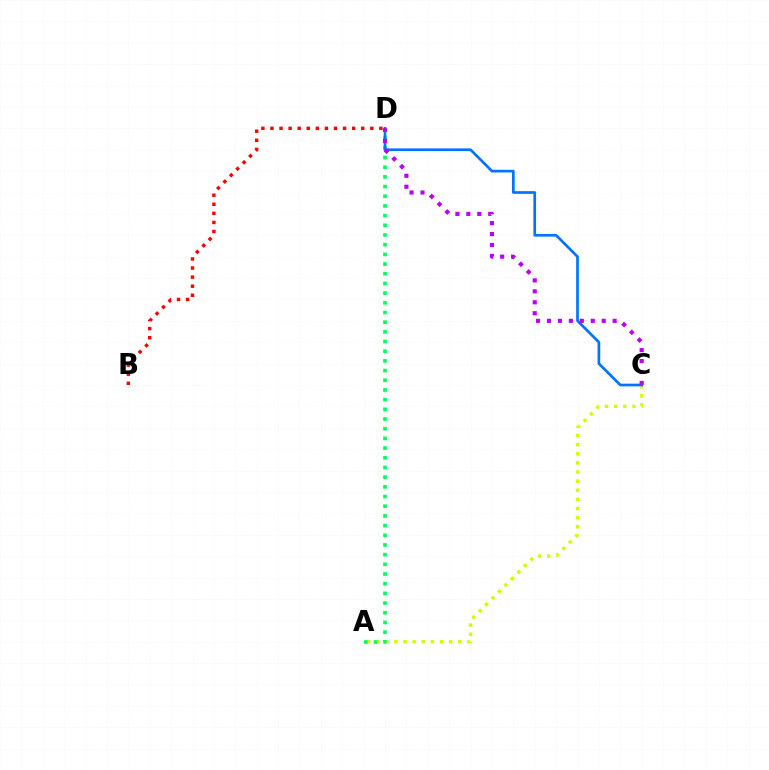{('A', 'C'): [{'color': '#d1ff00', 'line_style': 'dotted', 'thickness': 2.48}], ('A', 'D'): [{'color': '#00ff5c', 'line_style': 'dotted', 'thickness': 2.63}], ('C', 'D'): [{'color': '#0074ff', 'line_style': 'solid', 'thickness': 1.93}, {'color': '#b900ff', 'line_style': 'dotted', 'thickness': 2.97}], ('B', 'D'): [{'color': '#ff0000', 'line_style': 'dotted', 'thickness': 2.47}]}